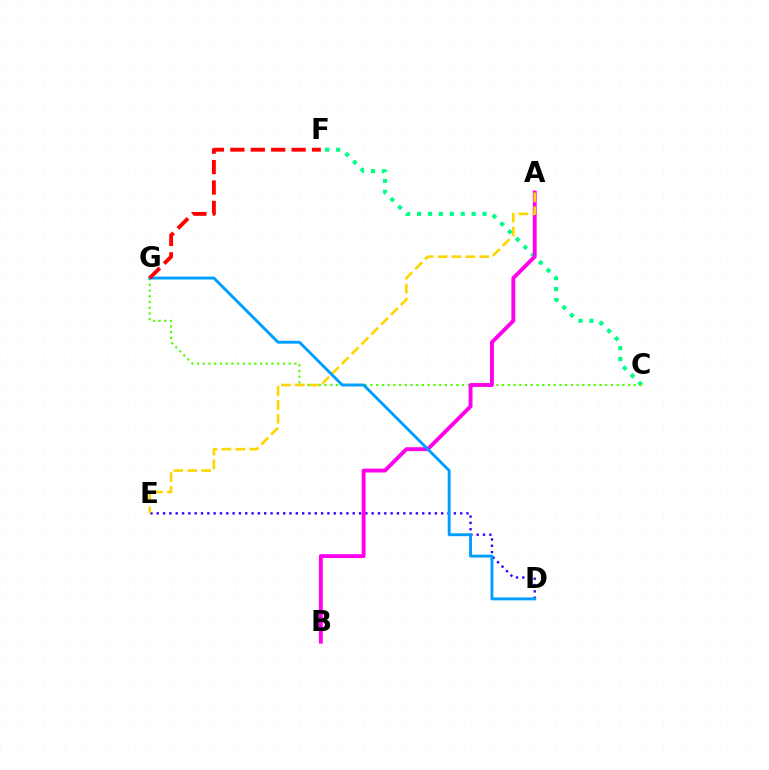{('C', 'F'): [{'color': '#00ff86', 'line_style': 'dotted', 'thickness': 2.96}], ('D', 'E'): [{'color': '#3700ff', 'line_style': 'dotted', 'thickness': 1.72}], ('C', 'G'): [{'color': '#4fff00', 'line_style': 'dotted', 'thickness': 1.56}], ('A', 'B'): [{'color': '#ff00ed', 'line_style': 'solid', 'thickness': 2.79}], ('A', 'E'): [{'color': '#ffd500', 'line_style': 'dashed', 'thickness': 1.89}], ('D', 'G'): [{'color': '#009eff', 'line_style': 'solid', 'thickness': 2.09}], ('F', 'G'): [{'color': '#ff0000', 'line_style': 'dashed', 'thickness': 2.77}]}